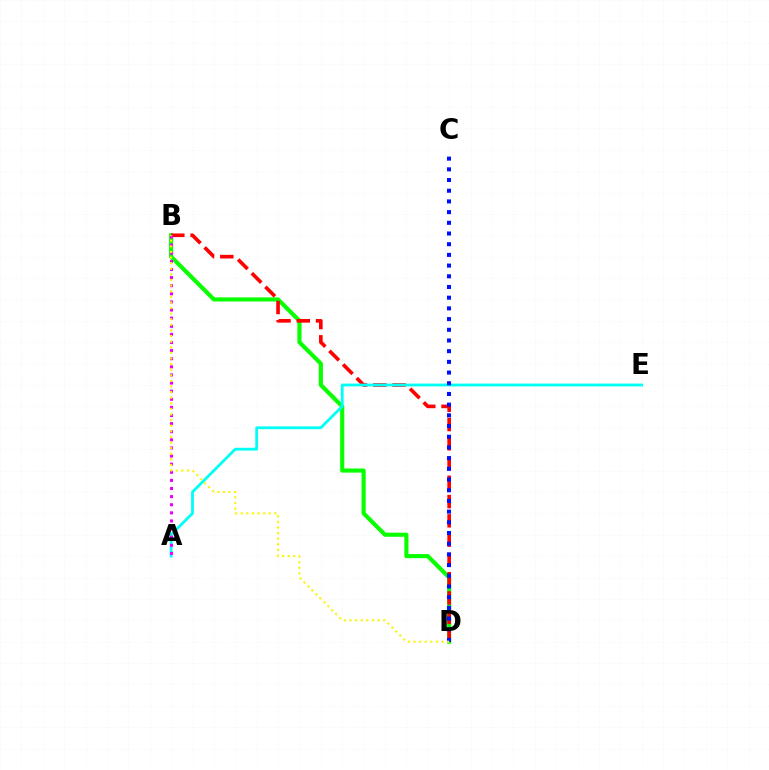{('B', 'D'): [{'color': '#08ff00', 'line_style': 'solid', 'thickness': 2.97}, {'color': '#ff0000', 'line_style': 'dashed', 'thickness': 2.62}, {'color': '#fcf500', 'line_style': 'dotted', 'thickness': 1.52}], ('A', 'E'): [{'color': '#00fff6', 'line_style': 'solid', 'thickness': 2.02}], ('C', 'D'): [{'color': '#0010ff', 'line_style': 'dotted', 'thickness': 2.91}], ('A', 'B'): [{'color': '#ee00ff', 'line_style': 'dotted', 'thickness': 2.2}]}